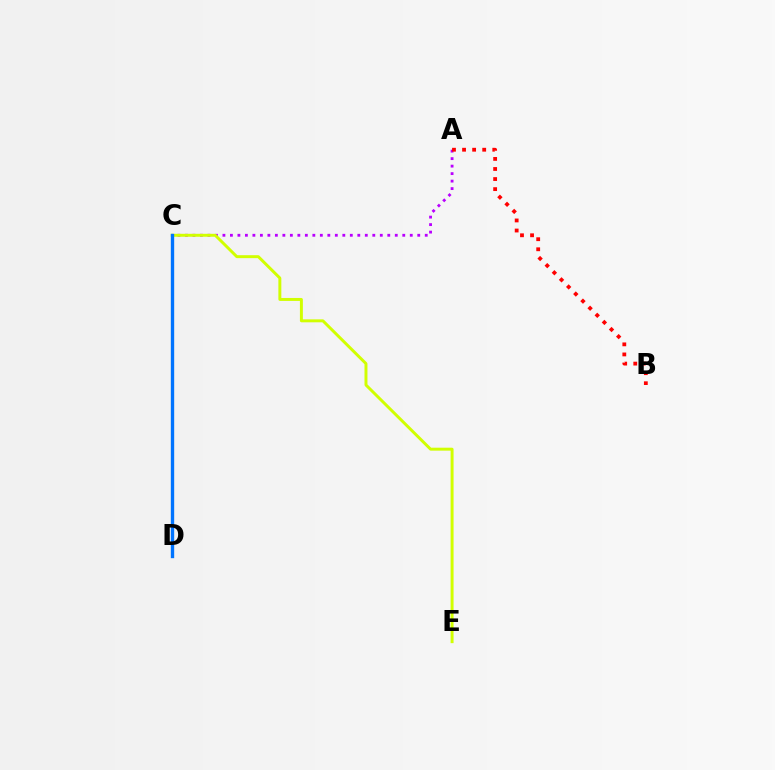{('C', 'D'): [{'color': '#00ff5c', 'line_style': 'solid', 'thickness': 1.85}, {'color': '#0074ff', 'line_style': 'solid', 'thickness': 2.42}], ('A', 'C'): [{'color': '#b900ff', 'line_style': 'dotted', 'thickness': 2.04}], ('A', 'B'): [{'color': '#ff0000', 'line_style': 'dotted', 'thickness': 2.74}], ('C', 'E'): [{'color': '#d1ff00', 'line_style': 'solid', 'thickness': 2.13}]}